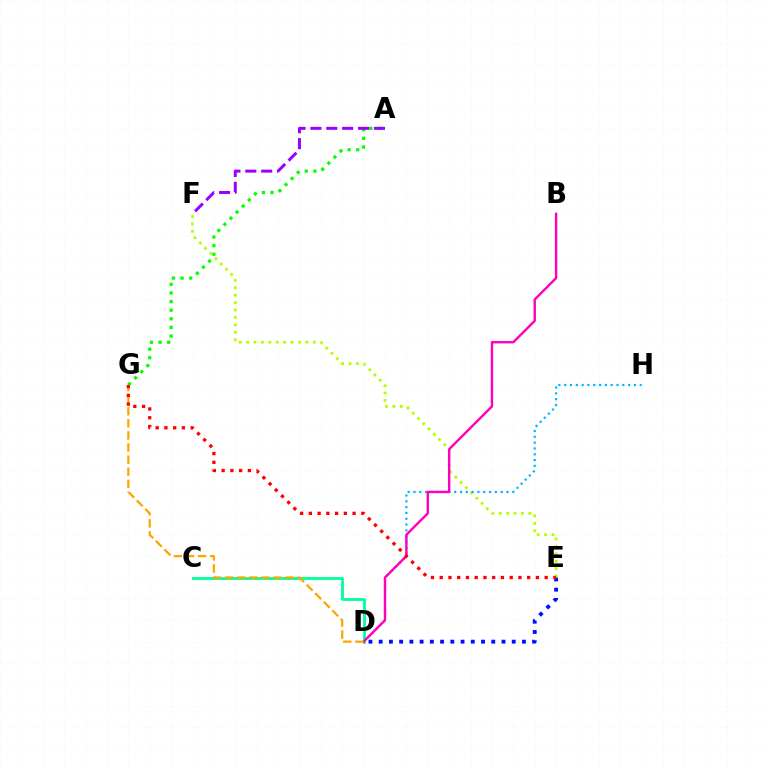{('D', 'E'): [{'color': '#0010ff', 'line_style': 'dotted', 'thickness': 2.78}], ('A', 'G'): [{'color': '#08ff00', 'line_style': 'dotted', 'thickness': 2.34}], ('E', 'F'): [{'color': '#b3ff00', 'line_style': 'dotted', 'thickness': 2.01}], ('C', 'D'): [{'color': '#00ff9d', 'line_style': 'solid', 'thickness': 2.03}], ('D', 'H'): [{'color': '#00b5ff', 'line_style': 'dotted', 'thickness': 1.58}], ('B', 'D'): [{'color': '#ff00bd', 'line_style': 'solid', 'thickness': 1.74}], ('D', 'G'): [{'color': '#ffa500', 'line_style': 'dashed', 'thickness': 1.64}], ('E', 'G'): [{'color': '#ff0000', 'line_style': 'dotted', 'thickness': 2.38}], ('A', 'F'): [{'color': '#9b00ff', 'line_style': 'dashed', 'thickness': 2.16}]}